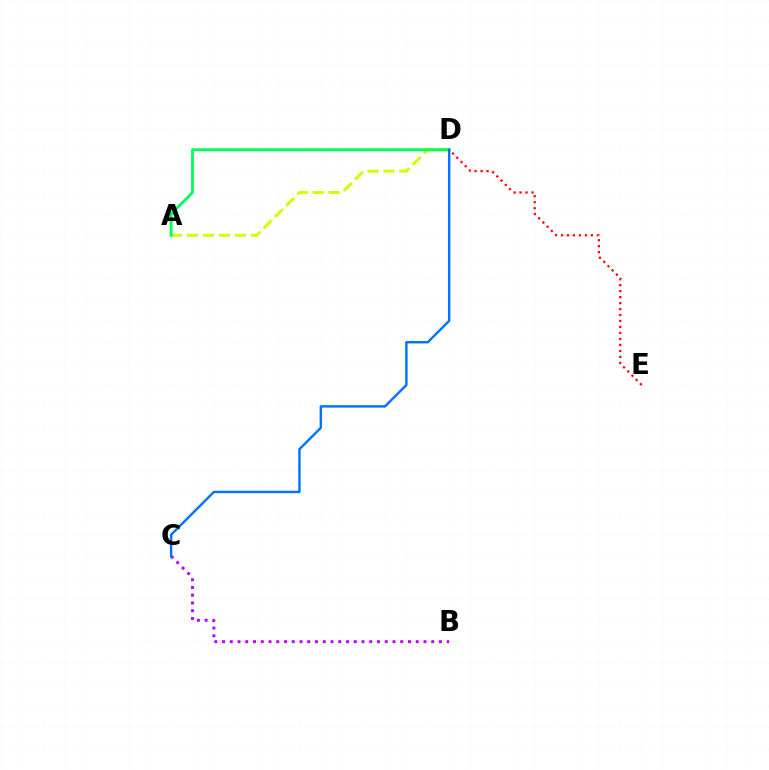{('A', 'D'): [{'color': '#d1ff00', 'line_style': 'dashed', 'thickness': 2.16}, {'color': '#00ff5c', 'line_style': 'solid', 'thickness': 2.05}], ('B', 'C'): [{'color': '#b900ff', 'line_style': 'dotted', 'thickness': 2.11}], ('D', 'E'): [{'color': '#ff0000', 'line_style': 'dotted', 'thickness': 1.62}], ('C', 'D'): [{'color': '#0074ff', 'line_style': 'solid', 'thickness': 1.74}]}